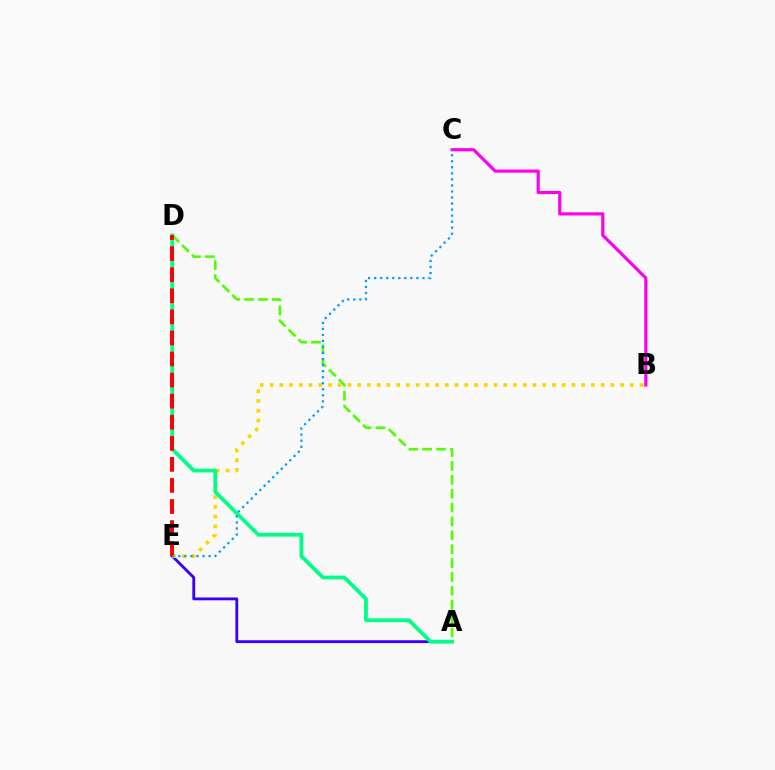{('A', 'E'): [{'color': '#3700ff', 'line_style': 'solid', 'thickness': 2.04}], ('B', 'E'): [{'color': '#ffd500', 'line_style': 'dotted', 'thickness': 2.65}], ('B', 'C'): [{'color': '#ff00ed', 'line_style': 'solid', 'thickness': 2.29}], ('A', 'D'): [{'color': '#00ff86', 'line_style': 'solid', 'thickness': 2.72}, {'color': '#4fff00', 'line_style': 'dashed', 'thickness': 1.89}], ('D', 'E'): [{'color': '#ff0000', 'line_style': 'dashed', 'thickness': 2.86}], ('C', 'E'): [{'color': '#009eff', 'line_style': 'dotted', 'thickness': 1.64}]}